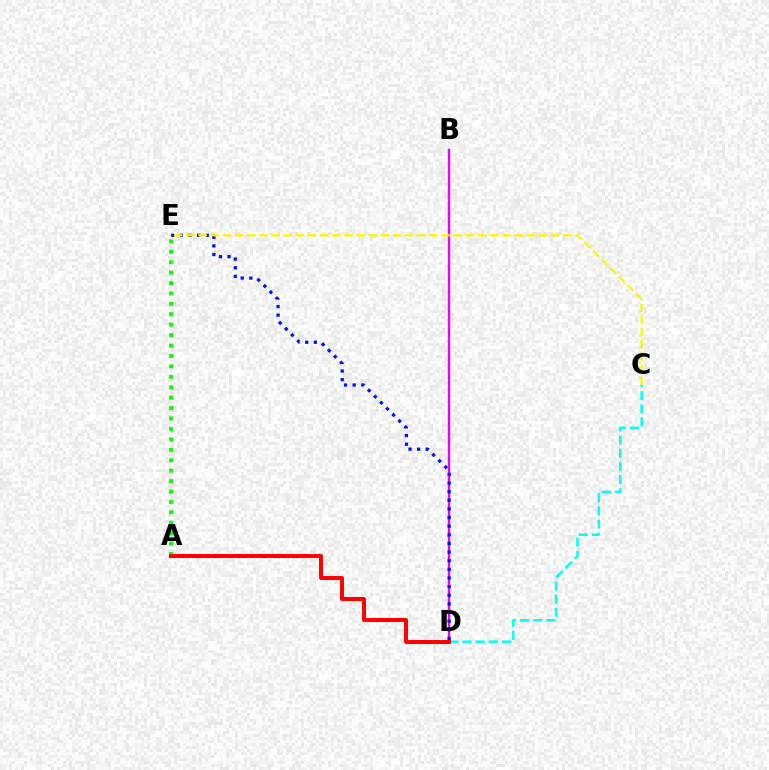{('B', 'D'): [{'color': '#ee00ff', 'line_style': 'solid', 'thickness': 1.7}], ('A', 'E'): [{'color': '#08ff00', 'line_style': 'dotted', 'thickness': 2.83}], ('D', 'E'): [{'color': '#0010ff', 'line_style': 'dotted', 'thickness': 2.35}], ('C', 'D'): [{'color': '#00fff6', 'line_style': 'dashed', 'thickness': 1.79}], ('A', 'D'): [{'color': '#ff0000', 'line_style': 'solid', 'thickness': 2.85}], ('C', 'E'): [{'color': '#fcf500', 'line_style': 'dashed', 'thickness': 1.65}]}